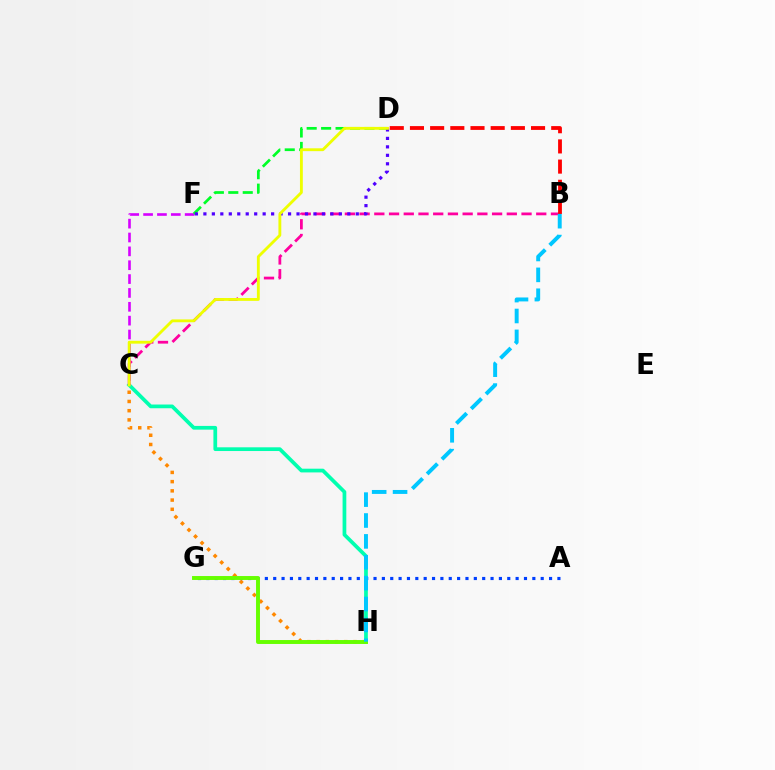{('C', 'H'): [{'color': '#00ffaf', 'line_style': 'solid', 'thickness': 2.68}, {'color': '#ff8800', 'line_style': 'dotted', 'thickness': 2.51}], ('C', 'F'): [{'color': '#d600ff', 'line_style': 'dashed', 'thickness': 1.88}], ('A', 'G'): [{'color': '#003fff', 'line_style': 'dotted', 'thickness': 2.27}], ('G', 'H'): [{'color': '#66ff00', 'line_style': 'solid', 'thickness': 2.83}], ('B', 'C'): [{'color': '#ff00a0', 'line_style': 'dashed', 'thickness': 2.0}], ('B', 'D'): [{'color': '#ff0000', 'line_style': 'dashed', 'thickness': 2.74}], ('D', 'F'): [{'color': '#00ff27', 'line_style': 'dashed', 'thickness': 1.96}, {'color': '#4f00ff', 'line_style': 'dotted', 'thickness': 2.3}], ('B', 'H'): [{'color': '#00c7ff', 'line_style': 'dashed', 'thickness': 2.84}], ('C', 'D'): [{'color': '#eeff00', 'line_style': 'solid', 'thickness': 2.05}]}